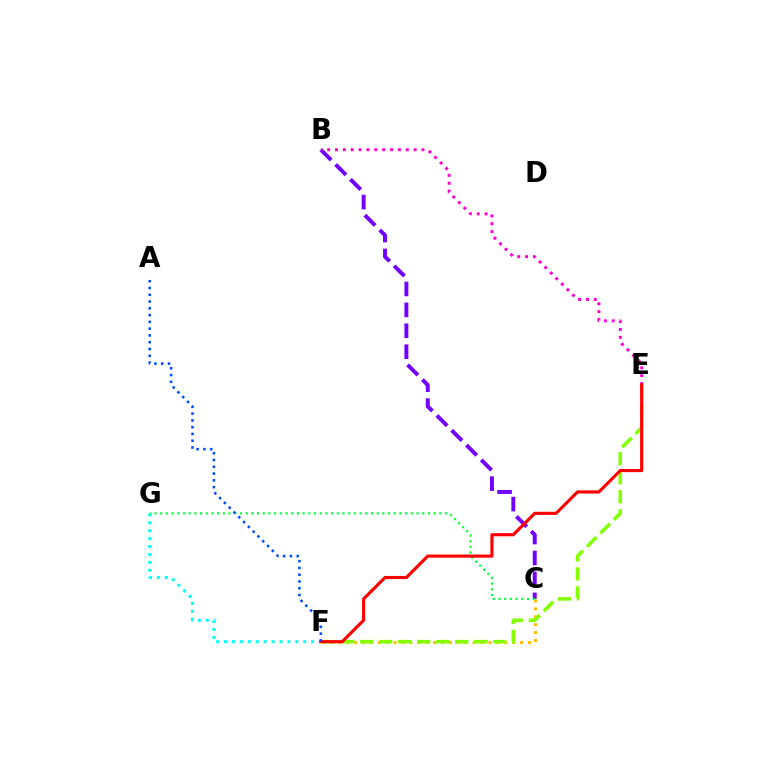{('B', 'C'): [{'color': '#7200ff', 'line_style': 'dashed', 'thickness': 2.84}], ('C', 'F'): [{'color': '#ffbd00', 'line_style': 'dotted', 'thickness': 2.15}], ('E', 'F'): [{'color': '#84ff00', 'line_style': 'dashed', 'thickness': 2.58}, {'color': '#ff0000', 'line_style': 'solid', 'thickness': 2.25}], ('F', 'G'): [{'color': '#00fff6', 'line_style': 'dotted', 'thickness': 2.15}], ('C', 'G'): [{'color': '#00ff39', 'line_style': 'dotted', 'thickness': 1.55}], ('B', 'E'): [{'color': '#ff00cf', 'line_style': 'dotted', 'thickness': 2.14}], ('A', 'F'): [{'color': '#004bff', 'line_style': 'dotted', 'thickness': 1.84}]}